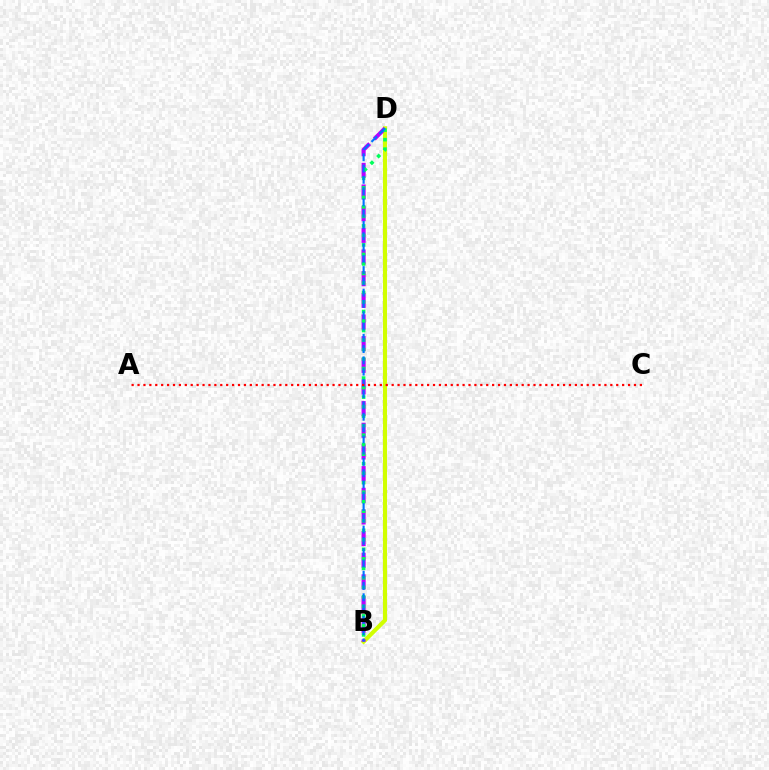{('B', 'D'): [{'color': '#d1ff00', 'line_style': 'solid', 'thickness': 2.95}, {'color': '#b900ff', 'line_style': 'dashed', 'thickness': 2.94}, {'color': '#00ff5c', 'line_style': 'dotted', 'thickness': 2.58}, {'color': '#0074ff', 'line_style': 'dashed', 'thickness': 1.53}], ('A', 'C'): [{'color': '#ff0000', 'line_style': 'dotted', 'thickness': 1.61}]}